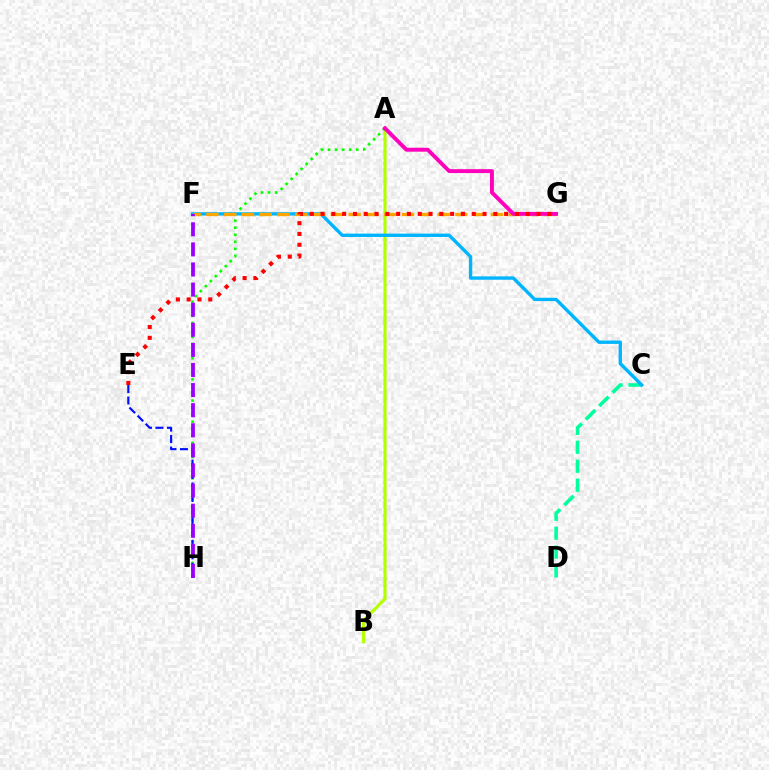{('C', 'D'): [{'color': '#00ff9d', 'line_style': 'dashed', 'thickness': 2.57}], ('A', 'B'): [{'color': '#b3ff00', 'line_style': 'solid', 'thickness': 2.26}], ('A', 'H'): [{'color': '#08ff00', 'line_style': 'dotted', 'thickness': 1.92}], ('C', 'F'): [{'color': '#00b5ff', 'line_style': 'solid', 'thickness': 2.42}], ('F', 'G'): [{'color': '#ffa500', 'line_style': 'dashed', 'thickness': 2.42}], ('E', 'H'): [{'color': '#0010ff', 'line_style': 'dashed', 'thickness': 1.56}], ('F', 'H'): [{'color': '#9b00ff', 'line_style': 'dashed', 'thickness': 2.73}], ('A', 'G'): [{'color': '#ff00bd', 'line_style': 'solid', 'thickness': 2.81}], ('E', 'G'): [{'color': '#ff0000', 'line_style': 'dotted', 'thickness': 2.93}]}